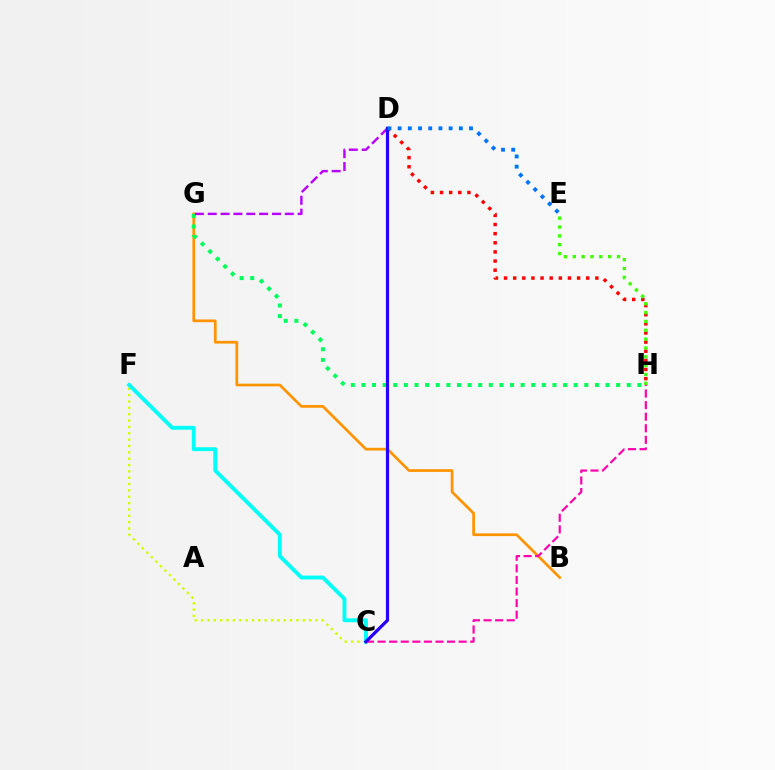{('C', 'F'): [{'color': '#d1ff00', 'line_style': 'dotted', 'thickness': 1.73}, {'color': '#00fff6', 'line_style': 'solid', 'thickness': 2.79}], ('D', 'H'): [{'color': '#ff0000', 'line_style': 'dotted', 'thickness': 2.48}], ('B', 'G'): [{'color': '#ff9400', 'line_style': 'solid', 'thickness': 1.96}], ('C', 'H'): [{'color': '#ff00ac', 'line_style': 'dashed', 'thickness': 1.57}], ('G', 'H'): [{'color': '#00ff5c', 'line_style': 'dotted', 'thickness': 2.88}], ('D', 'G'): [{'color': '#b900ff', 'line_style': 'dashed', 'thickness': 1.74}], ('E', 'H'): [{'color': '#3dff00', 'line_style': 'dotted', 'thickness': 2.4}], ('C', 'D'): [{'color': '#2500ff', 'line_style': 'solid', 'thickness': 2.31}], ('D', 'E'): [{'color': '#0074ff', 'line_style': 'dotted', 'thickness': 2.77}]}